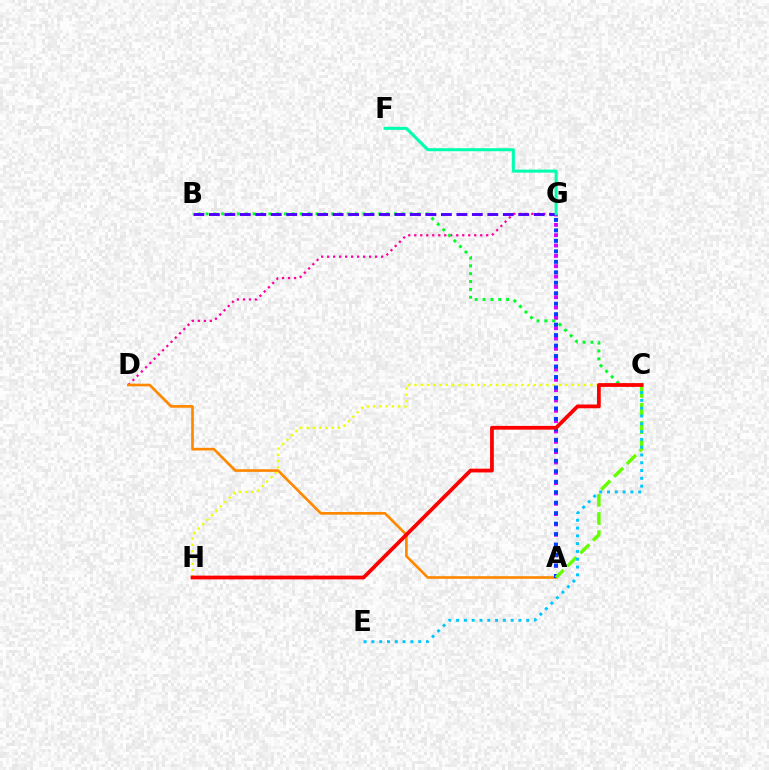{('A', 'G'): [{'color': '#d600ff', 'line_style': 'dotted', 'thickness': 2.81}, {'color': '#003fff', 'line_style': 'dotted', 'thickness': 2.85}], ('D', 'G'): [{'color': '#ff00a0', 'line_style': 'dotted', 'thickness': 1.63}], ('B', 'C'): [{'color': '#00ff27', 'line_style': 'dotted', 'thickness': 2.13}], ('C', 'H'): [{'color': '#eeff00', 'line_style': 'dotted', 'thickness': 1.71}, {'color': '#ff0000', 'line_style': 'solid', 'thickness': 2.71}], ('A', 'D'): [{'color': '#ff8800', 'line_style': 'solid', 'thickness': 1.92}], ('B', 'G'): [{'color': '#4f00ff', 'line_style': 'dashed', 'thickness': 2.1}], ('F', 'G'): [{'color': '#00ffaf', 'line_style': 'solid', 'thickness': 2.18}], ('A', 'C'): [{'color': '#66ff00', 'line_style': 'dashed', 'thickness': 2.46}], ('C', 'E'): [{'color': '#00c7ff', 'line_style': 'dotted', 'thickness': 2.12}]}